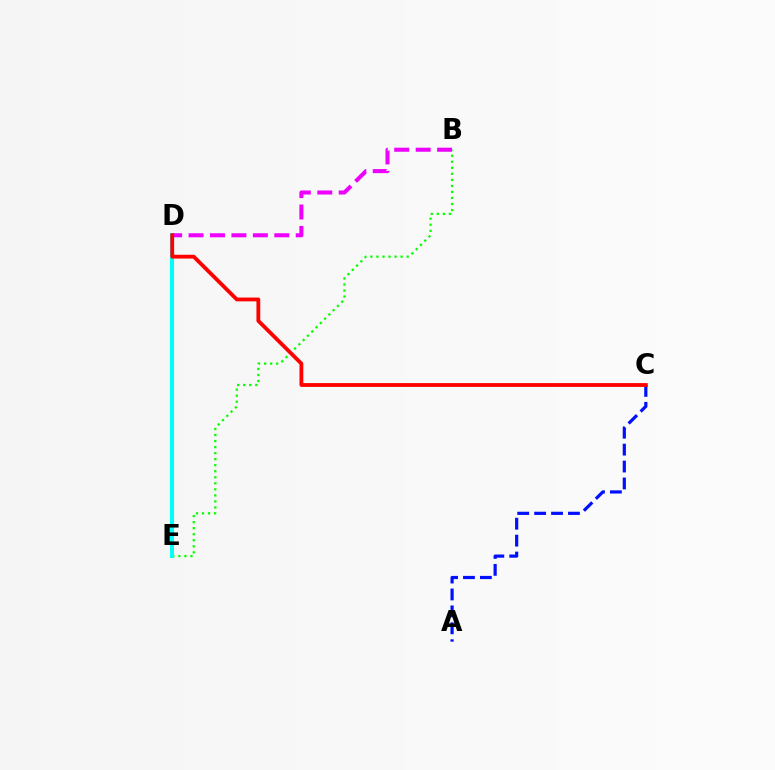{('D', 'E'): [{'color': '#fcf500', 'line_style': 'solid', 'thickness': 2.72}, {'color': '#00fff6', 'line_style': 'solid', 'thickness': 2.91}], ('B', 'E'): [{'color': '#08ff00', 'line_style': 'dotted', 'thickness': 1.64}], ('A', 'C'): [{'color': '#0010ff', 'line_style': 'dashed', 'thickness': 2.3}], ('B', 'D'): [{'color': '#ee00ff', 'line_style': 'dashed', 'thickness': 2.91}], ('C', 'D'): [{'color': '#ff0000', 'line_style': 'solid', 'thickness': 2.74}]}